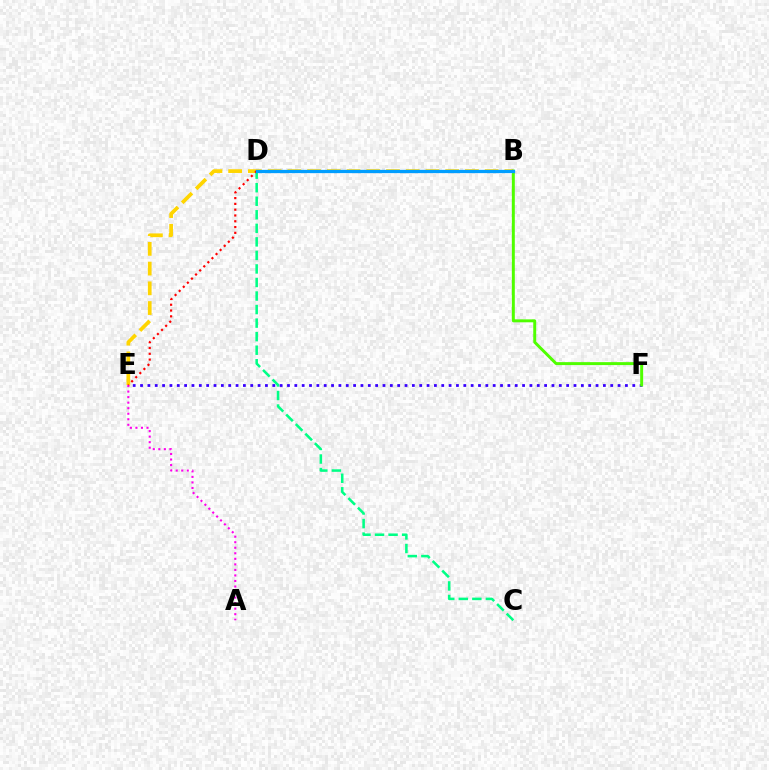{('A', 'E'): [{'color': '#ff00ed', 'line_style': 'dotted', 'thickness': 1.5}], ('C', 'D'): [{'color': '#00ff86', 'line_style': 'dashed', 'thickness': 1.84}], ('B', 'E'): [{'color': '#ffd500', 'line_style': 'dashed', 'thickness': 2.68}], ('E', 'F'): [{'color': '#3700ff', 'line_style': 'dotted', 'thickness': 2.0}], ('D', 'E'): [{'color': '#ff0000', 'line_style': 'dotted', 'thickness': 1.57}], ('B', 'F'): [{'color': '#4fff00', 'line_style': 'solid', 'thickness': 2.12}], ('B', 'D'): [{'color': '#009eff', 'line_style': 'solid', 'thickness': 2.35}]}